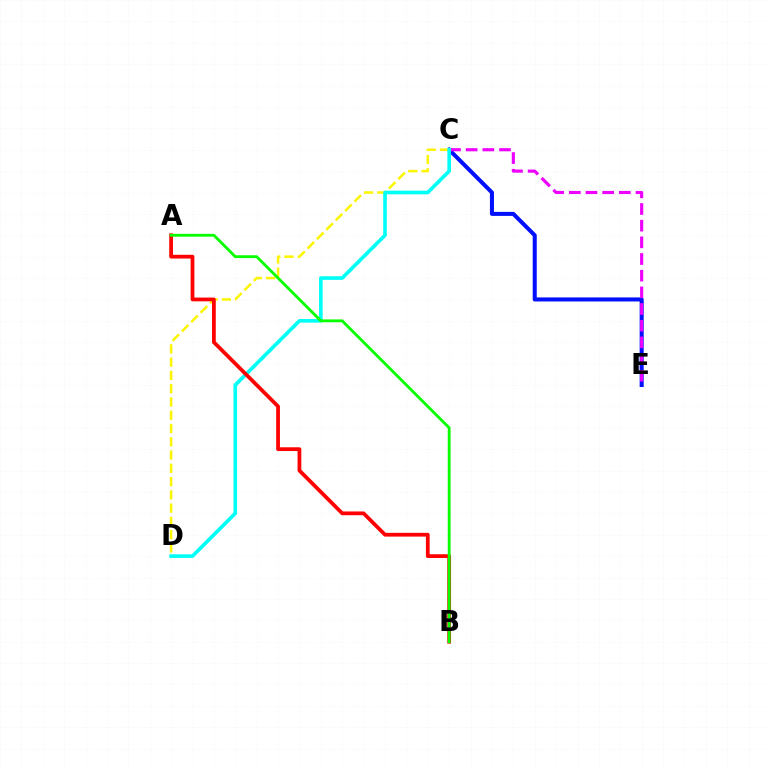{('C', 'E'): [{'color': '#0010ff', 'line_style': 'solid', 'thickness': 2.9}, {'color': '#ee00ff', 'line_style': 'dashed', 'thickness': 2.27}], ('C', 'D'): [{'color': '#fcf500', 'line_style': 'dashed', 'thickness': 1.8}, {'color': '#00fff6', 'line_style': 'solid', 'thickness': 2.61}], ('A', 'B'): [{'color': '#ff0000', 'line_style': 'solid', 'thickness': 2.71}, {'color': '#08ff00', 'line_style': 'solid', 'thickness': 2.04}]}